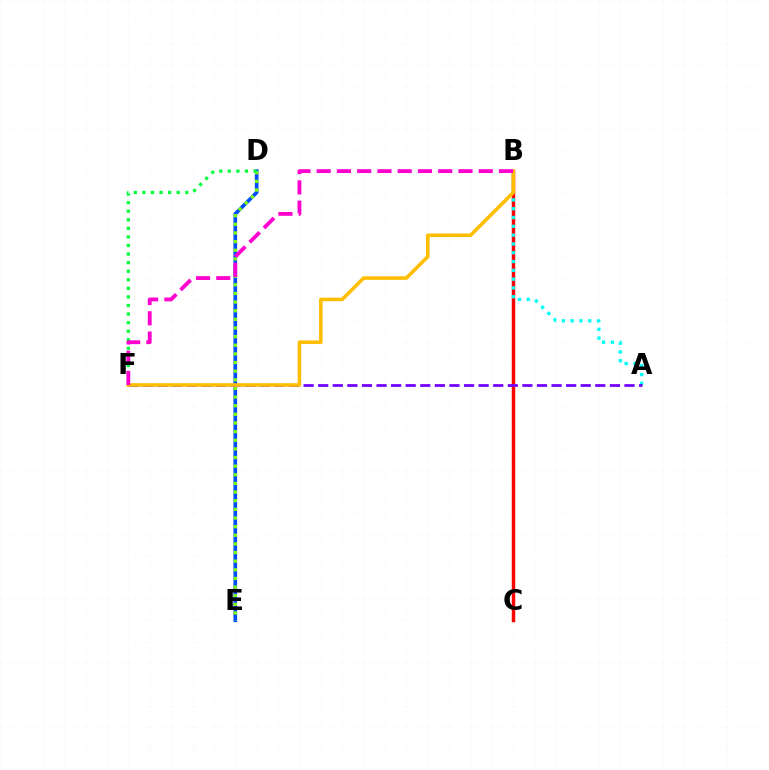{('B', 'C'): [{'color': '#ff0000', 'line_style': 'solid', 'thickness': 2.49}], ('D', 'E'): [{'color': '#004bff', 'line_style': 'solid', 'thickness': 2.63}, {'color': '#84ff00', 'line_style': 'dotted', 'thickness': 2.35}], ('A', 'B'): [{'color': '#00fff6', 'line_style': 'dotted', 'thickness': 2.39}], ('A', 'F'): [{'color': '#7200ff', 'line_style': 'dashed', 'thickness': 1.98}], ('B', 'F'): [{'color': '#ffbd00', 'line_style': 'solid', 'thickness': 2.57}, {'color': '#ff00cf', 'line_style': 'dashed', 'thickness': 2.75}], ('D', 'F'): [{'color': '#00ff39', 'line_style': 'dotted', 'thickness': 2.33}]}